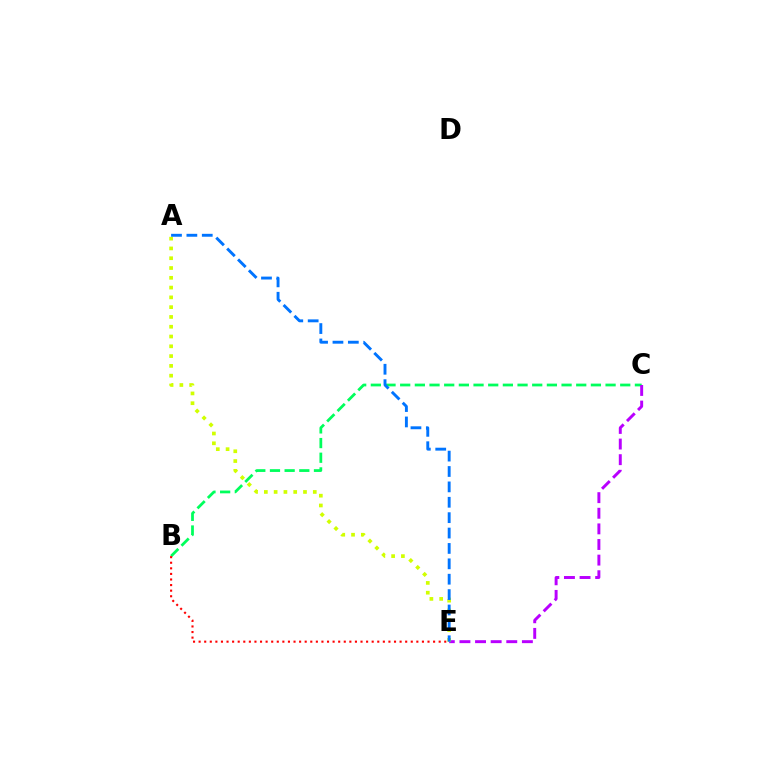{('B', 'C'): [{'color': '#00ff5c', 'line_style': 'dashed', 'thickness': 1.99}], ('C', 'E'): [{'color': '#b900ff', 'line_style': 'dashed', 'thickness': 2.12}], ('B', 'E'): [{'color': '#ff0000', 'line_style': 'dotted', 'thickness': 1.52}], ('A', 'E'): [{'color': '#d1ff00', 'line_style': 'dotted', 'thickness': 2.66}, {'color': '#0074ff', 'line_style': 'dashed', 'thickness': 2.09}]}